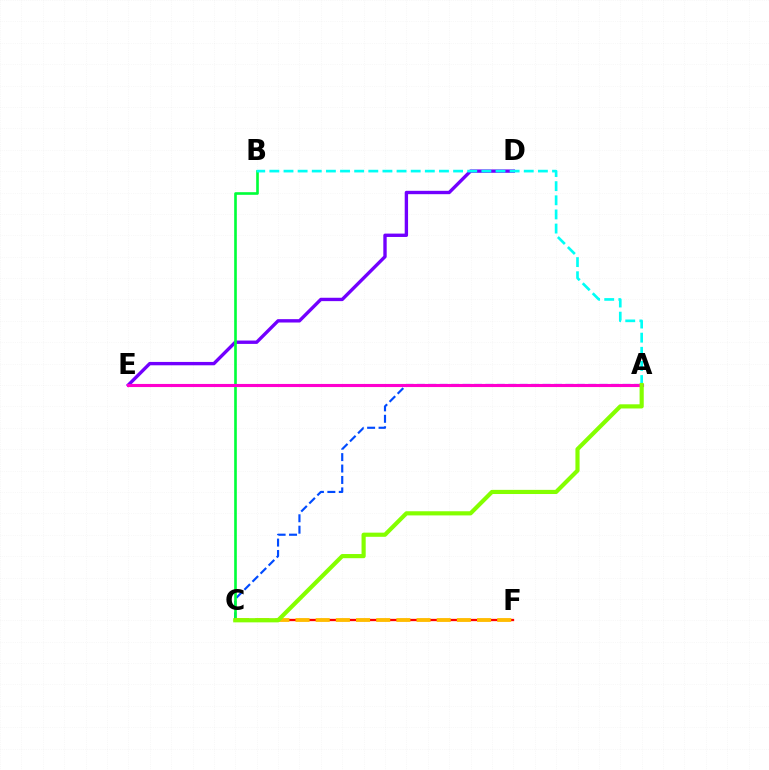{('A', 'C'): [{'color': '#004bff', 'line_style': 'dashed', 'thickness': 1.55}, {'color': '#84ff00', 'line_style': 'solid', 'thickness': 2.99}], ('D', 'E'): [{'color': '#7200ff', 'line_style': 'solid', 'thickness': 2.42}], ('C', 'F'): [{'color': '#ff0000', 'line_style': 'solid', 'thickness': 1.66}, {'color': '#ffbd00', 'line_style': 'dashed', 'thickness': 2.74}], ('B', 'C'): [{'color': '#00ff39', 'line_style': 'solid', 'thickness': 1.9}], ('A', 'E'): [{'color': '#ff00cf', 'line_style': 'solid', 'thickness': 2.24}], ('A', 'B'): [{'color': '#00fff6', 'line_style': 'dashed', 'thickness': 1.92}]}